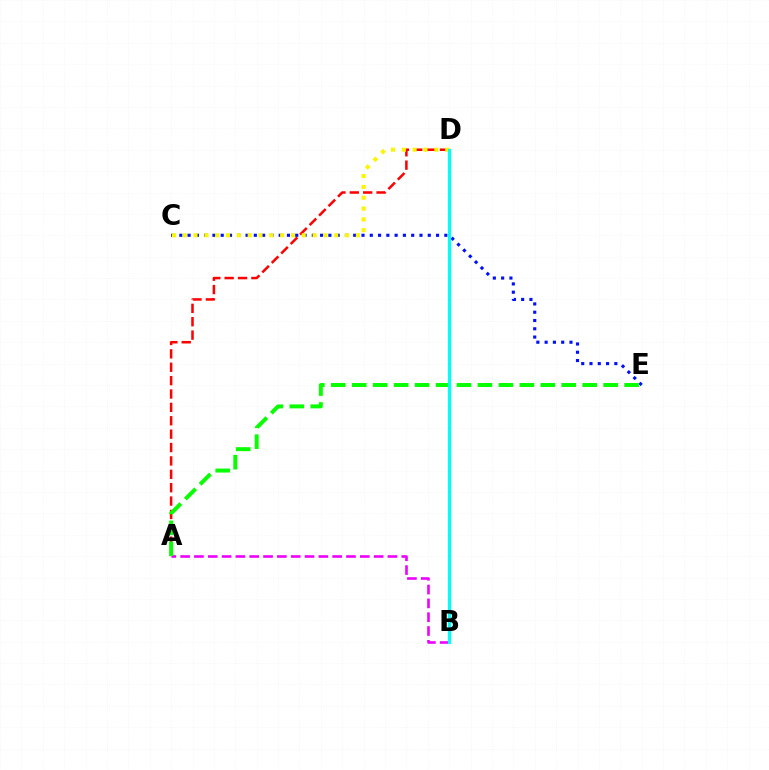{('C', 'E'): [{'color': '#0010ff', 'line_style': 'dotted', 'thickness': 2.25}], ('A', 'B'): [{'color': '#ee00ff', 'line_style': 'dashed', 'thickness': 1.88}], ('A', 'D'): [{'color': '#ff0000', 'line_style': 'dashed', 'thickness': 1.82}], ('C', 'D'): [{'color': '#fcf500', 'line_style': 'dotted', 'thickness': 2.94}], ('A', 'E'): [{'color': '#08ff00', 'line_style': 'dashed', 'thickness': 2.85}], ('B', 'D'): [{'color': '#00fff6', 'line_style': 'solid', 'thickness': 2.32}]}